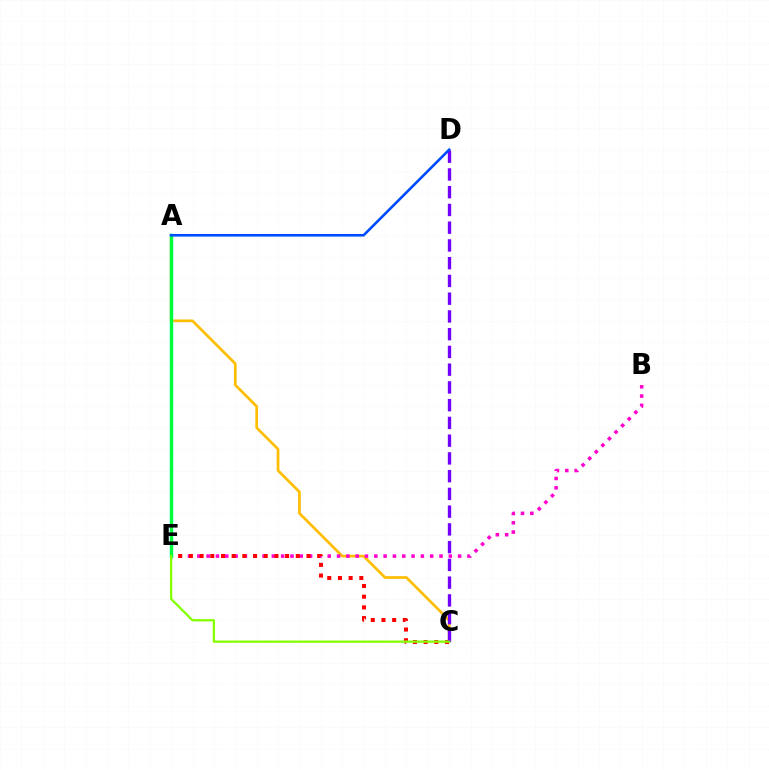{('A', 'C'): [{'color': '#ffbd00', 'line_style': 'solid', 'thickness': 1.95}], ('B', 'E'): [{'color': '#ff00cf', 'line_style': 'dotted', 'thickness': 2.53}], ('A', 'E'): [{'color': '#00fff6', 'line_style': 'solid', 'thickness': 2.4}, {'color': '#00ff39', 'line_style': 'solid', 'thickness': 2.32}], ('C', 'E'): [{'color': '#ff0000', 'line_style': 'dotted', 'thickness': 2.9}, {'color': '#84ff00', 'line_style': 'solid', 'thickness': 1.65}], ('C', 'D'): [{'color': '#7200ff', 'line_style': 'dashed', 'thickness': 2.41}], ('A', 'D'): [{'color': '#004bff', 'line_style': 'solid', 'thickness': 1.87}]}